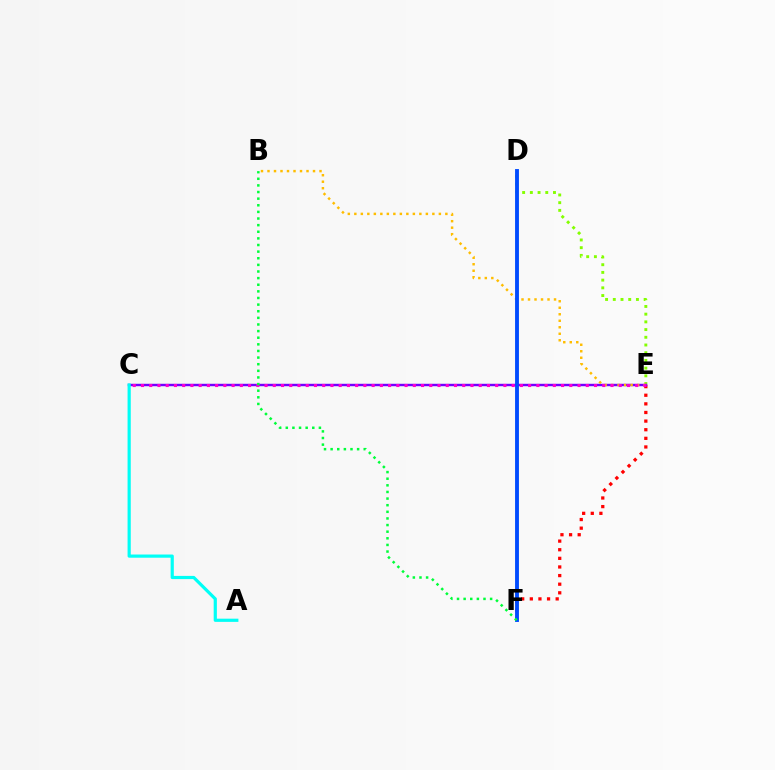{('D', 'E'): [{'color': '#84ff00', 'line_style': 'dotted', 'thickness': 2.09}], ('E', 'F'): [{'color': '#ff0000', 'line_style': 'dotted', 'thickness': 2.34}], ('C', 'E'): [{'color': '#7200ff', 'line_style': 'solid', 'thickness': 1.75}, {'color': '#ff00cf', 'line_style': 'dotted', 'thickness': 2.24}], ('B', 'E'): [{'color': '#ffbd00', 'line_style': 'dotted', 'thickness': 1.77}], ('D', 'F'): [{'color': '#004bff', 'line_style': 'solid', 'thickness': 2.78}], ('A', 'C'): [{'color': '#00fff6', 'line_style': 'solid', 'thickness': 2.3}], ('B', 'F'): [{'color': '#00ff39', 'line_style': 'dotted', 'thickness': 1.8}]}